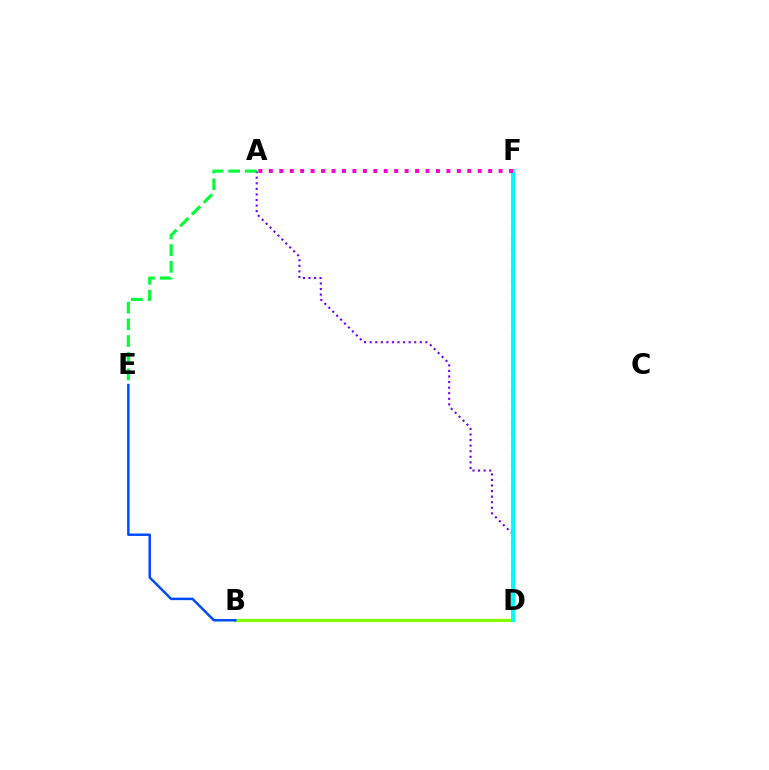{('D', 'F'): [{'color': '#ffbd00', 'line_style': 'dotted', 'thickness': 2.95}, {'color': '#ff0000', 'line_style': 'dotted', 'thickness': 1.91}, {'color': '#00fff6', 'line_style': 'solid', 'thickness': 2.83}], ('B', 'D'): [{'color': '#84ff00', 'line_style': 'solid', 'thickness': 2.32}], ('A', 'D'): [{'color': '#7200ff', 'line_style': 'dotted', 'thickness': 1.51}], ('B', 'E'): [{'color': '#004bff', 'line_style': 'solid', 'thickness': 1.79}], ('A', 'F'): [{'color': '#ff00cf', 'line_style': 'dotted', 'thickness': 2.84}], ('A', 'E'): [{'color': '#00ff39', 'line_style': 'dashed', 'thickness': 2.27}]}